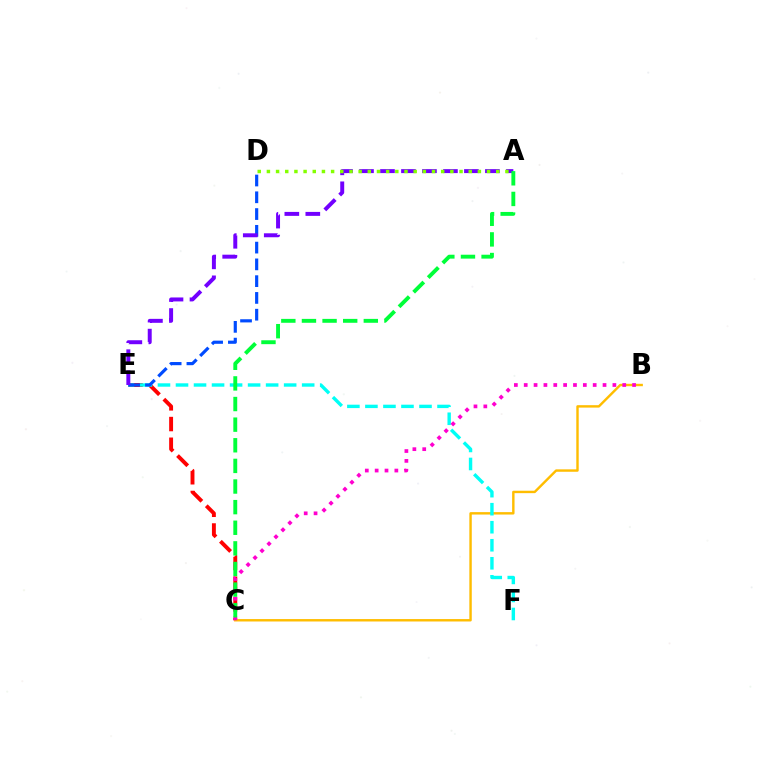{('C', 'E'): [{'color': '#ff0000', 'line_style': 'dashed', 'thickness': 2.81}], ('B', 'C'): [{'color': '#ffbd00', 'line_style': 'solid', 'thickness': 1.74}, {'color': '#ff00cf', 'line_style': 'dotted', 'thickness': 2.68}], ('E', 'F'): [{'color': '#00fff6', 'line_style': 'dashed', 'thickness': 2.45}], ('D', 'E'): [{'color': '#004bff', 'line_style': 'dashed', 'thickness': 2.28}], ('A', 'E'): [{'color': '#7200ff', 'line_style': 'dashed', 'thickness': 2.85}], ('A', 'C'): [{'color': '#00ff39', 'line_style': 'dashed', 'thickness': 2.8}], ('A', 'D'): [{'color': '#84ff00', 'line_style': 'dotted', 'thickness': 2.49}]}